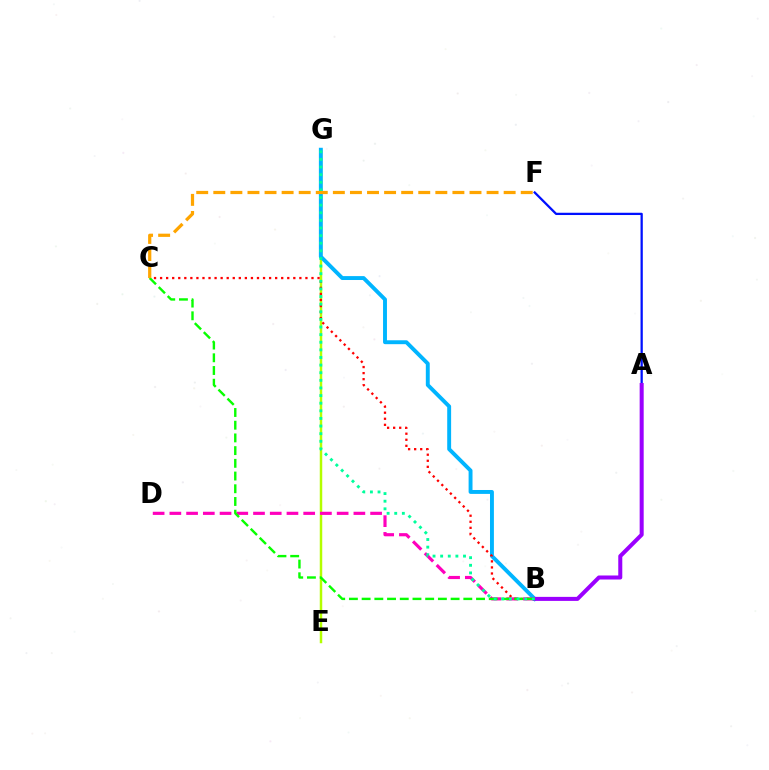{('E', 'G'): [{'color': '#b3ff00', 'line_style': 'solid', 'thickness': 1.78}], ('B', 'G'): [{'color': '#00b5ff', 'line_style': 'solid', 'thickness': 2.81}, {'color': '#00ff9d', 'line_style': 'dotted', 'thickness': 2.07}], ('B', 'D'): [{'color': '#ff00bd', 'line_style': 'dashed', 'thickness': 2.27}], ('A', 'F'): [{'color': '#0010ff', 'line_style': 'solid', 'thickness': 1.64}], ('B', 'C'): [{'color': '#ff0000', 'line_style': 'dotted', 'thickness': 1.65}, {'color': '#08ff00', 'line_style': 'dashed', 'thickness': 1.73}], ('A', 'B'): [{'color': '#9b00ff', 'line_style': 'solid', 'thickness': 2.9}], ('C', 'F'): [{'color': '#ffa500', 'line_style': 'dashed', 'thickness': 2.32}]}